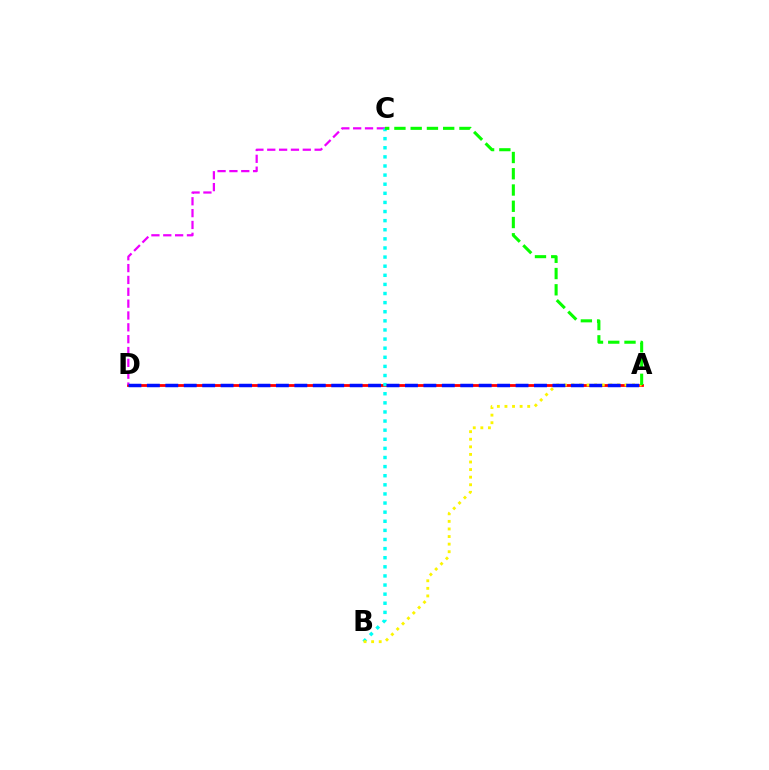{('A', 'D'): [{'color': '#ff0000', 'line_style': 'solid', 'thickness': 2.01}, {'color': '#0010ff', 'line_style': 'dashed', 'thickness': 2.5}], ('C', 'D'): [{'color': '#ee00ff', 'line_style': 'dashed', 'thickness': 1.61}], ('B', 'C'): [{'color': '#00fff6', 'line_style': 'dotted', 'thickness': 2.48}], ('A', 'B'): [{'color': '#fcf500', 'line_style': 'dotted', 'thickness': 2.06}], ('A', 'C'): [{'color': '#08ff00', 'line_style': 'dashed', 'thickness': 2.21}]}